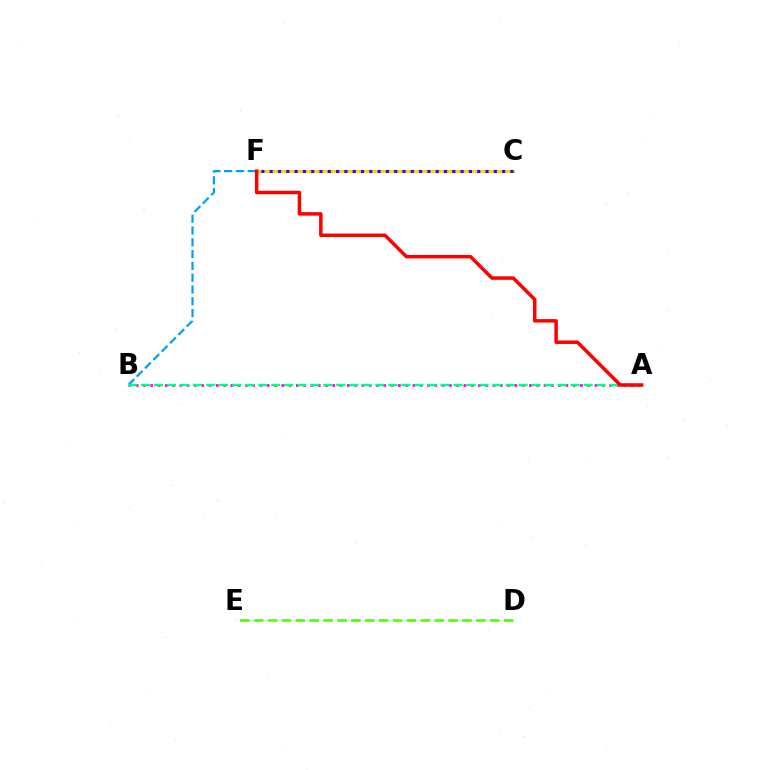{('C', 'F'): [{'color': '#ffd500', 'line_style': 'solid', 'thickness': 2.17}, {'color': '#3700ff', 'line_style': 'dotted', 'thickness': 2.26}], ('B', 'F'): [{'color': '#009eff', 'line_style': 'dashed', 'thickness': 1.6}], ('D', 'E'): [{'color': '#4fff00', 'line_style': 'dashed', 'thickness': 1.89}], ('A', 'B'): [{'color': '#ff00ed', 'line_style': 'dotted', 'thickness': 1.98}, {'color': '#00ff86', 'line_style': 'dashed', 'thickness': 1.77}], ('A', 'F'): [{'color': '#ff0000', 'line_style': 'solid', 'thickness': 2.51}]}